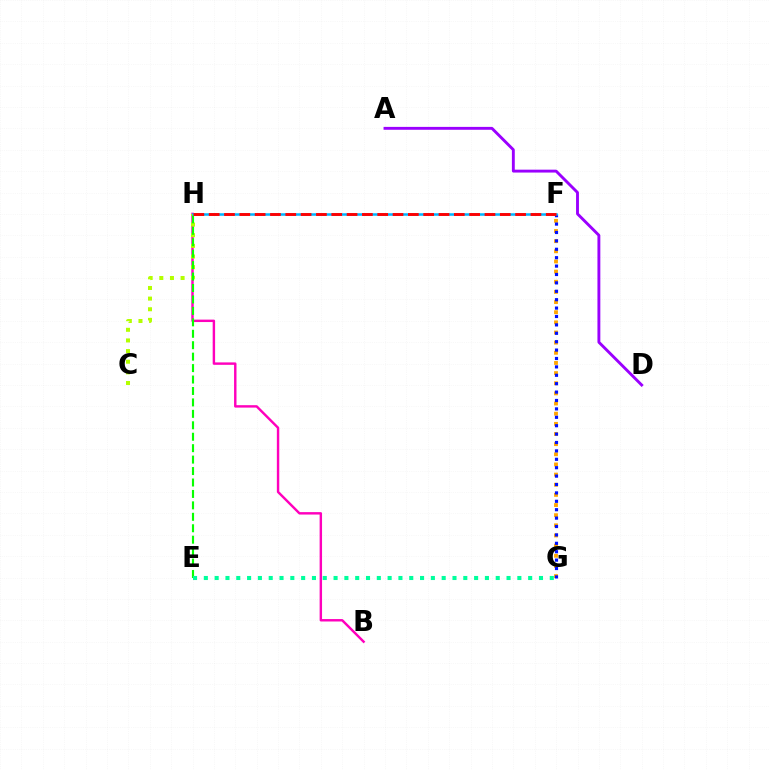{('B', 'H'): [{'color': '#ff00bd', 'line_style': 'solid', 'thickness': 1.75}], ('C', 'H'): [{'color': '#b3ff00', 'line_style': 'dotted', 'thickness': 2.89}], ('E', 'H'): [{'color': '#08ff00', 'line_style': 'dashed', 'thickness': 1.55}], ('F', 'G'): [{'color': '#ffa500', 'line_style': 'dotted', 'thickness': 2.76}, {'color': '#0010ff', 'line_style': 'dotted', 'thickness': 2.28}], ('E', 'G'): [{'color': '#00ff9d', 'line_style': 'dotted', 'thickness': 2.94}], ('A', 'D'): [{'color': '#9b00ff', 'line_style': 'solid', 'thickness': 2.08}], ('F', 'H'): [{'color': '#00b5ff', 'line_style': 'solid', 'thickness': 1.81}, {'color': '#ff0000', 'line_style': 'dashed', 'thickness': 2.08}]}